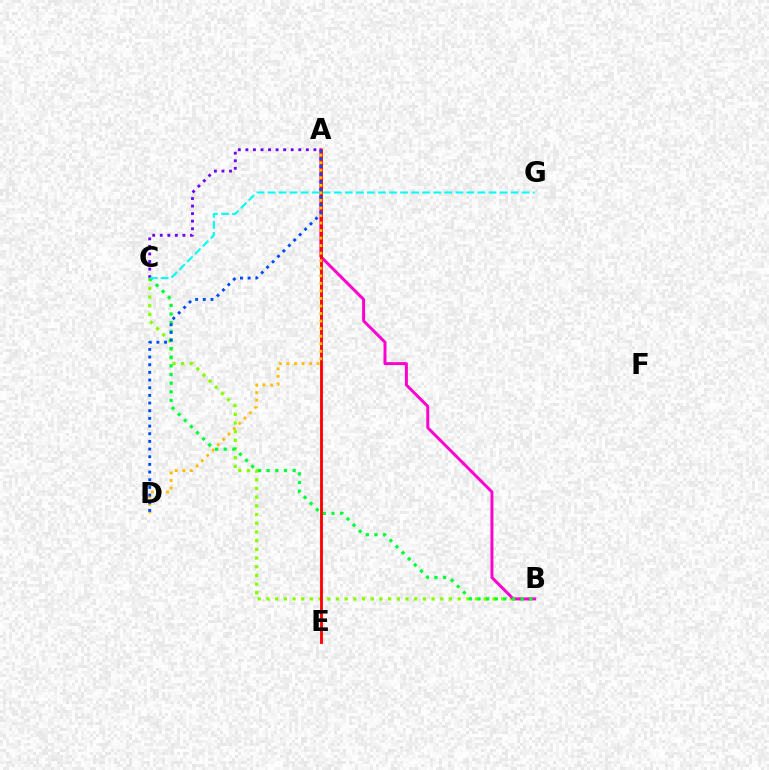{('B', 'C'): [{'color': '#84ff00', 'line_style': 'dotted', 'thickness': 2.36}, {'color': '#00ff39', 'line_style': 'dotted', 'thickness': 2.35}], ('A', 'B'): [{'color': '#ff00cf', 'line_style': 'solid', 'thickness': 2.14}], ('A', 'E'): [{'color': '#ff0000', 'line_style': 'solid', 'thickness': 2.04}], ('A', 'C'): [{'color': '#7200ff', 'line_style': 'dotted', 'thickness': 2.05}], ('A', 'D'): [{'color': '#ffbd00', 'line_style': 'dotted', 'thickness': 2.05}, {'color': '#004bff', 'line_style': 'dotted', 'thickness': 2.08}], ('C', 'G'): [{'color': '#00fff6', 'line_style': 'dashed', 'thickness': 1.5}]}